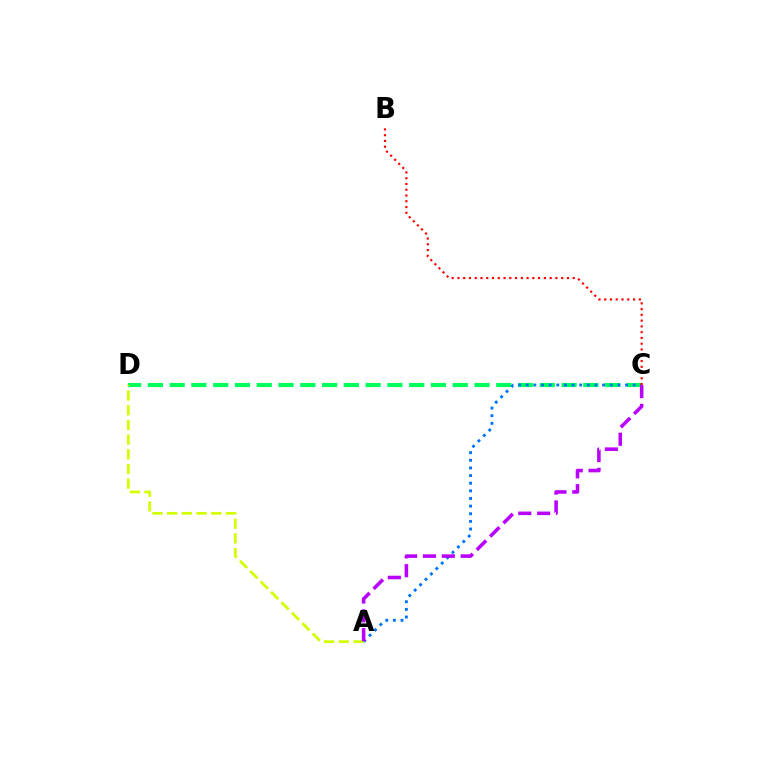{('C', 'D'): [{'color': '#00ff5c', 'line_style': 'dashed', 'thickness': 2.96}], ('A', 'C'): [{'color': '#0074ff', 'line_style': 'dotted', 'thickness': 2.08}, {'color': '#b900ff', 'line_style': 'dashed', 'thickness': 2.56}], ('B', 'C'): [{'color': '#ff0000', 'line_style': 'dotted', 'thickness': 1.57}], ('A', 'D'): [{'color': '#d1ff00', 'line_style': 'dashed', 'thickness': 2.0}]}